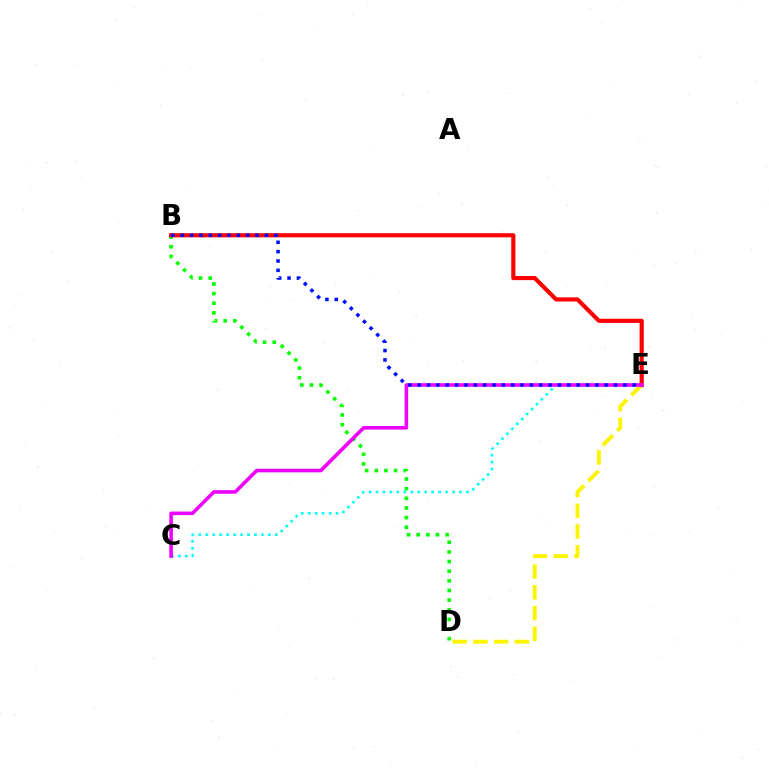{('B', 'D'): [{'color': '#08ff00', 'line_style': 'dotted', 'thickness': 2.62}], ('D', 'E'): [{'color': '#fcf500', 'line_style': 'dashed', 'thickness': 2.82}], ('B', 'E'): [{'color': '#ff0000', 'line_style': 'solid', 'thickness': 2.98}, {'color': '#0010ff', 'line_style': 'dotted', 'thickness': 2.54}], ('C', 'E'): [{'color': '#00fff6', 'line_style': 'dotted', 'thickness': 1.89}, {'color': '#ee00ff', 'line_style': 'solid', 'thickness': 2.57}]}